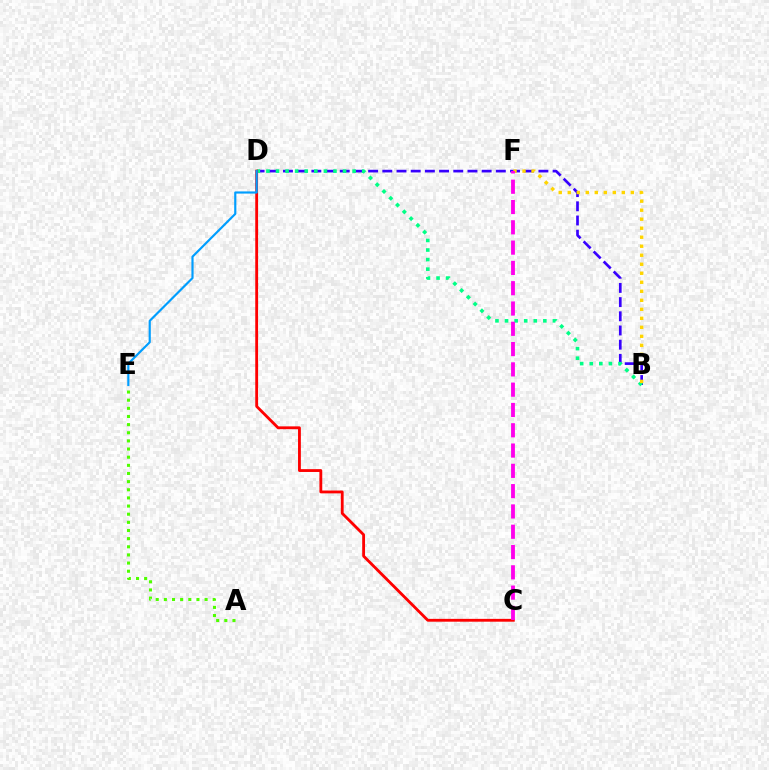{('A', 'E'): [{'color': '#4fff00', 'line_style': 'dotted', 'thickness': 2.21}], ('B', 'D'): [{'color': '#3700ff', 'line_style': 'dashed', 'thickness': 1.93}, {'color': '#00ff86', 'line_style': 'dotted', 'thickness': 2.6}], ('C', 'D'): [{'color': '#ff0000', 'line_style': 'solid', 'thickness': 2.04}], ('B', 'F'): [{'color': '#ffd500', 'line_style': 'dotted', 'thickness': 2.45}], ('C', 'F'): [{'color': '#ff00ed', 'line_style': 'dashed', 'thickness': 2.76}], ('D', 'E'): [{'color': '#009eff', 'line_style': 'solid', 'thickness': 1.56}]}